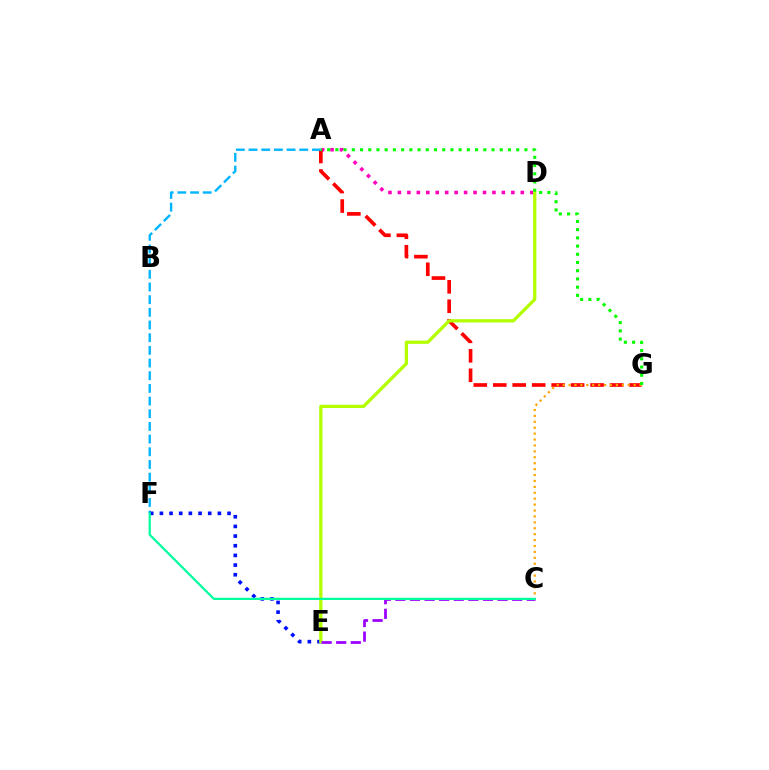{('A', 'D'): [{'color': '#ff00bd', 'line_style': 'dotted', 'thickness': 2.57}], ('A', 'G'): [{'color': '#ff0000', 'line_style': 'dashed', 'thickness': 2.64}, {'color': '#08ff00', 'line_style': 'dotted', 'thickness': 2.23}], ('A', 'F'): [{'color': '#00b5ff', 'line_style': 'dashed', 'thickness': 1.72}], ('C', 'G'): [{'color': '#ffa500', 'line_style': 'dotted', 'thickness': 1.61}], ('E', 'F'): [{'color': '#0010ff', 'line_style': 'dotted', 'thickness': 2.63}], ('D', 'E'): [{'color': '#b3ff00', 'line_style': 'solid', 'thickness': 2.35}], ('C', 'E'): [{'color': '#9b00ff', 'line_style': 'dashed', 'thickness': 1.98}], ('C', 'F'): [{'color': '#00ff9d', 'line_style': 'solid', 'thickness': 1.6}]}